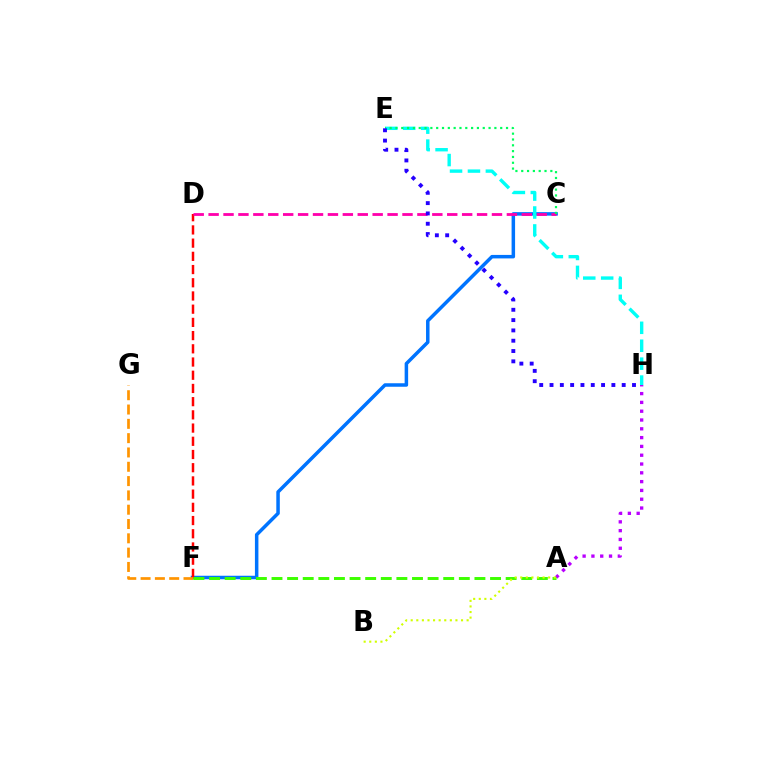{('C', 'F'): [{'color': '#0074ff', 'line_style': 'solid', 'thickness': 2.52}], ('D', 'F'): [{'color': '#ff0000', 'line_style': 'dashed', 'thickness': 1.79}], ('C', 'D'): [{'color': '#ff00ac', 'line_style': 'dashed', 'thickness': 2.03}], ('E', 'H'): [{'color': '#00fff6', 'line_style': 'dashed', 'thickness': 2.44}, {'color': '#2500ff', 'line_style': 'dotted', 'thickness': 2.8}], ('C', 'E'): [{'color': '#00ff5c', 'line_style': 'dotted', 'thickness': 1.58}], ('F', 'G'): [{'color': '#ff9400', 'line_style': 'dashed', 'thickness': 1.94}], ('A', 'H'): [{'color': '#b900ff', 'line_style': 'dotted', 'thickness': 2.39}], ('A', 'F'): [{'color': '#3dff00', 'line_style': 'dashed', 'thickness': 2.12}], ('A', 'B'): [{'color': '#d1ff00', 'line_style': 'dotted', 'thickness': 1.52}]}